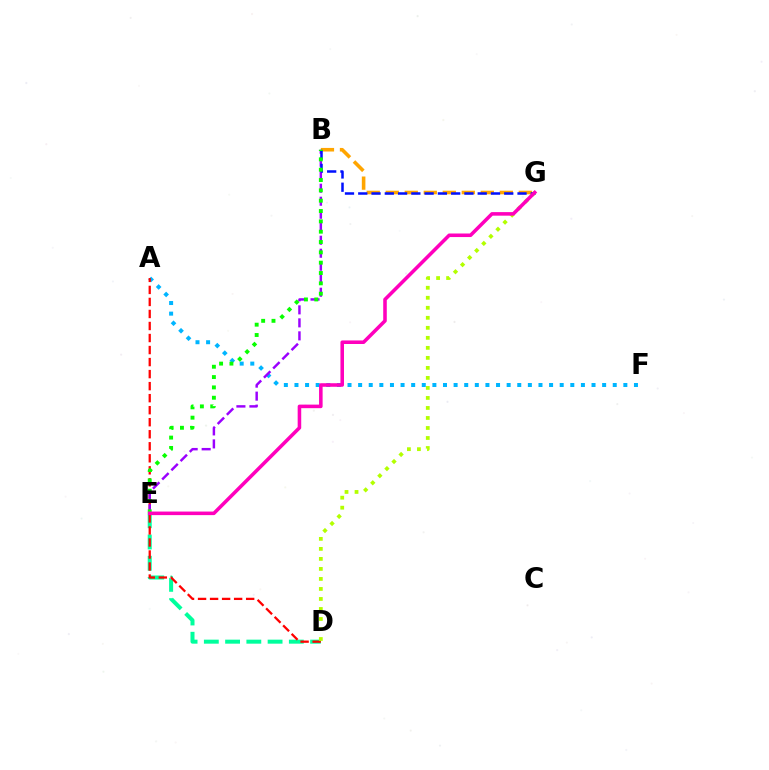{('D', 'E'): [{'color': '#00ff9d', 'line_style': 'dashed', 'thickness': 2.89}], ('A', 'F'): [{'color': '#00b5ff', 'line_style': 'dotted', 'thickness': 2.88}], ('A', 'D'): [{'color': '#ff0000', 'line_style': 'dashed', 'thickness': 1.63}], ('B', 'G'): [{'color': '#ffa500', 'line_style': 'dashed', 'thickness': 2.58}, {'color': '#0010ff', 'line_style': 'dashed', 'thickness': 1.8}], ('D', 'G'): [{'color': '#b3ff00', 'line_style': 'dotted', 'thickness': 2.72}], ('B', 'E'): [{'color': '#9b00ff', 'line_style': 'dashed', 'thickness': 1.77}, {'color': '#08ff00', 'line_style': 'dotted', 'thickness': 2.81}], ('E', 'G'): [{'color': '#ff00bd', 'line_style': 'solid', 'thickness': 2.56}]}